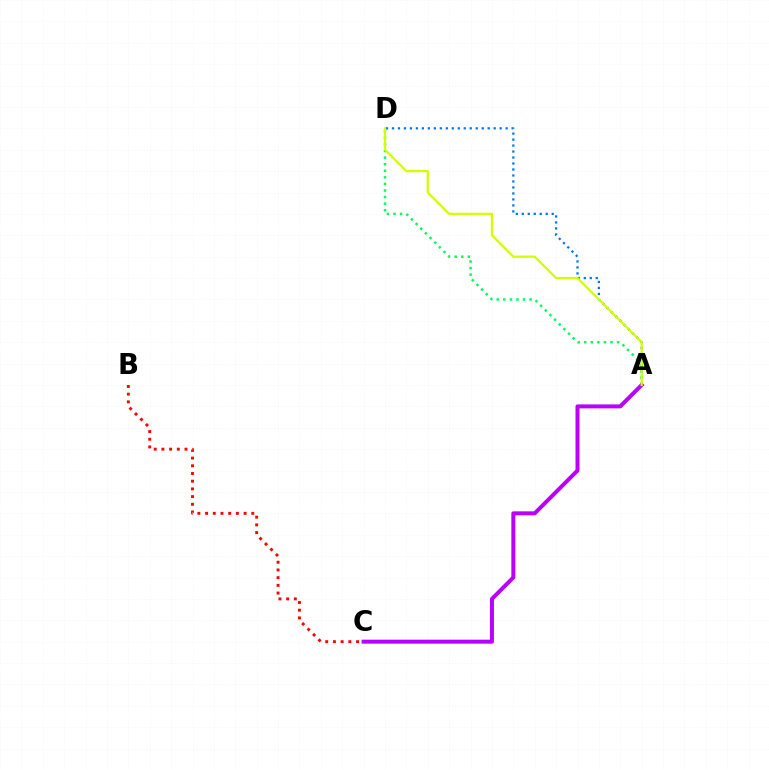{('A', 'D'): [{'color': '#0074ff', 'line_style': 'dotted', 'thickness': 1.63}, {'color': '#00ff5c', 'line_style': 'dotted', 'thickness': 1.79}, {'color': '#d1ff00', 'line_style': 'solid', 'thickness': 1.62}], ('B', 'C'): [{'color': '#ff0000', 'line_style': 'dotted', 'thickness': 2.09}], ('A', 'C'): [{'color': '#b900ff', 'line_style': 'solid', 'thickness': 2.87}]}